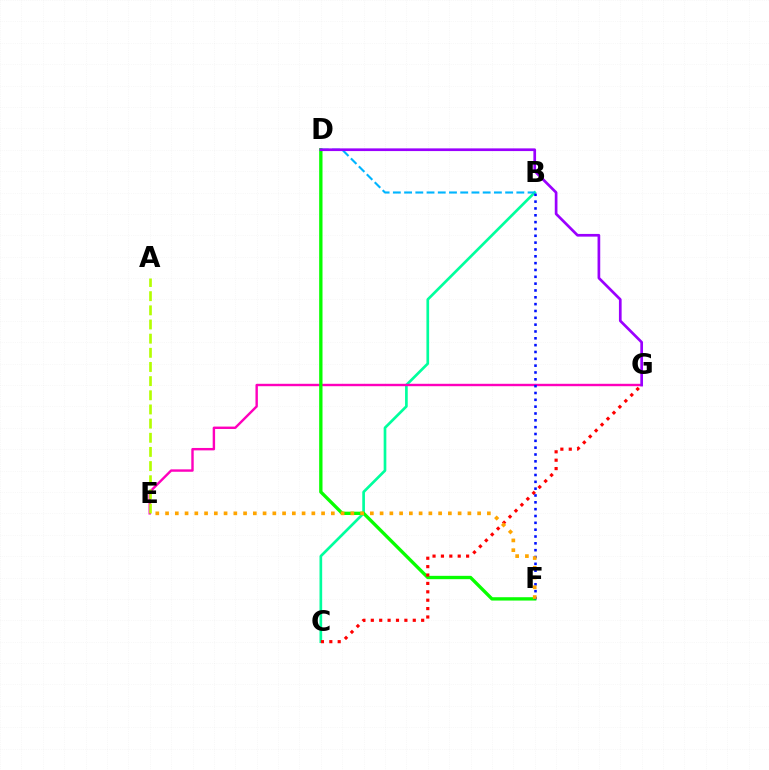{('B', 'C'): [{'color': '#00ff9d', 'line_style': 'solid', 'thickness': 1.93}], ('E', 'G'): [{'color': '#ff00bd', 'line_style': 'solid', 'thickness': 1.73}], ('A', 'E'): [{'color': '#b3ff00', 'line_style': 'dashed', 'thickness': 1.92}], ('D', 'F'): [{'color': '#08ff00', 'line_style': 'solid', 'thickness': 2.41}], ('C', 'G'): [{'color': '#ff0000', 'line_style': 'dotted', 'thickness': 2.28}], ('B', 'F'): [{'color': '#0010ff', 'line_style': 'dotted', 'thickness': 1.86}], ('B', 'D'): [{'color': '#00b5ff', 'line_style': 'dashed', 'thickness': 1.53}], ('D', 'G'): [{'color': '#9b00ff', 'line_style': 'solid', 'thickness': 1.94}], ('E', 'F'): [{'color': '#ffa500', 'line_style': 'dotted', 'thickness': 2.65}]}